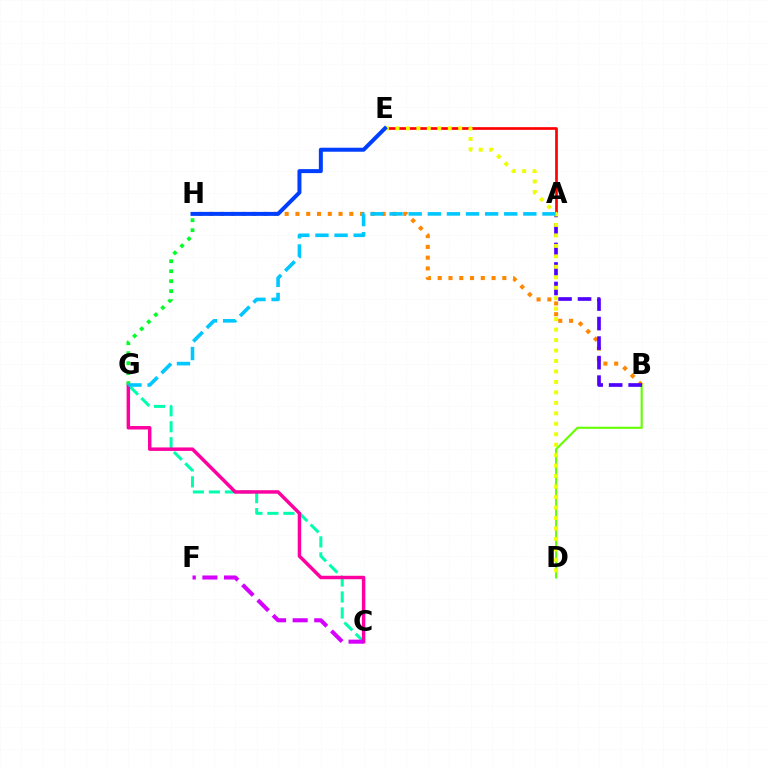{('B', 'H'): [{'color': '#ff8800', 'line_style': 'dotted', 'thickness': 2.93}], ('B', 'D'): [{'color': '#66ff00', 'line_style': 'solid', 'thickness': 1.54}], ('A', 'B'): [{'color': '#4f00ff', 'line_style': 'dashed', 'thickness': 2.65}], ('C', 'G'): [{'color': '#00ffaf', 'line_style': 'dashed', 'thickness': 2.17}, {'color': '#ff00a0', 'line_style': 'solid', 'thickness': 2.5}], ('A', 'E'): [{'color': '#ff0000', 'line_style': 'solid', 'thickness': 1.94}], ('G', 'H'): [{'color': '#00ff27', 'line_style': 'dotted', 'thickness': 2.71}], ('C', 'F'): [{'color': '#d600ff', 'line_style': 'dashed', 'thickness': 2.93}], ('D', 'E'): [{'color': '#eeff00', 'line_style': 'dotted', 'thickness': 2.84}], ('E', 'H'): [{'color': '#003fff', 'line_style': 'solid', 'thickness': 2.87}], ('A', 'G'): [{'color': '#00c7ff', 'line_style': 'dashed', 'thickness': 2.6}]}